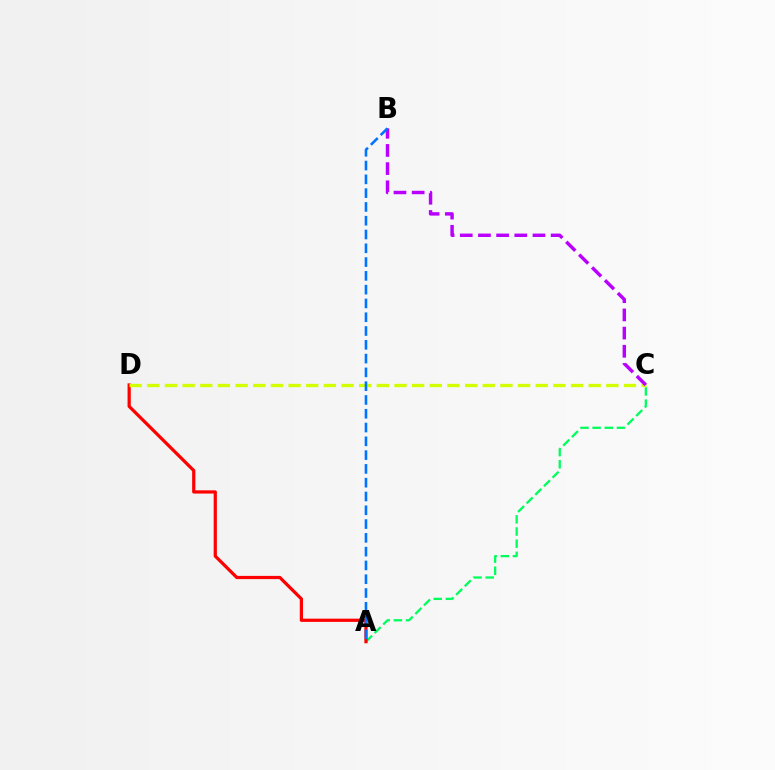{('A', 'C'): [{'color': '#00ff5c', 'line_style': 'dashed', 'thickness': 1.65}], ('A', 'D'): [{'color': '#ff0000', 'line_style': 'solid', 'thickness': 2.32}], ('C', 'D'): [{'color': '#d1ff00', 'line_style': 'dashed', 'thickness': 2.4}], ('B', 'C'): [{'color': '#b900ff', 'line_style': 'dashed', 'thickness': 2.47}], ('A', 'B'): [{'color': '#0074ff', 'line_style': 'dashed', 'thickness': 1.87}]}